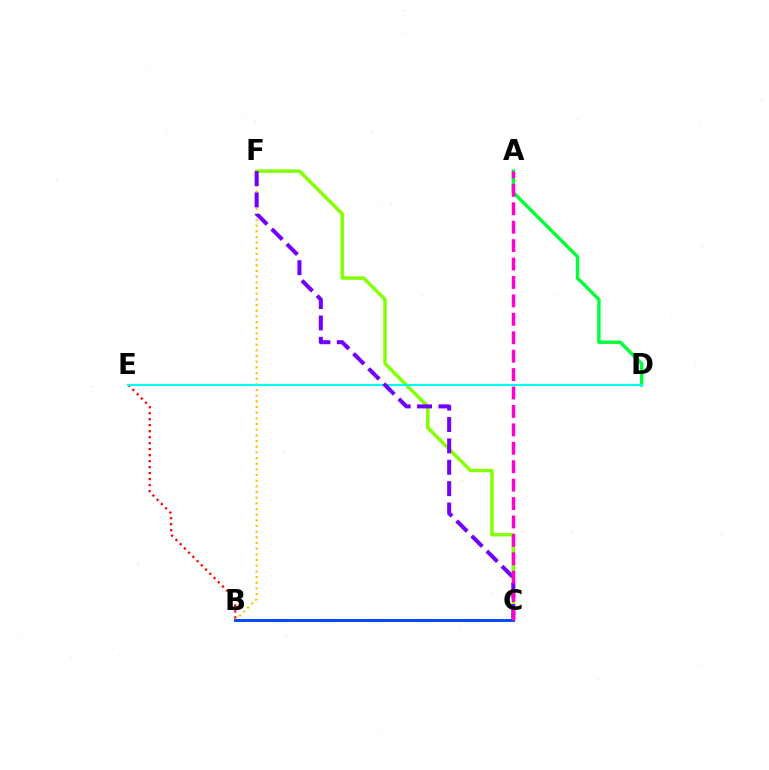{('C', 'E'): [{'color': '#ff0000', 'line_style': 'dotted', 'thickness': 1.63}], ('C', 'F'): [{'color': '#84ff00', 'line_style': 'solid', 'thickness': 2.49}, {'color': '#7200ff', 'line_style': 'dashed', 'thickness': 2.9}], ('A', 'D'): [{'color': '#00ff39', 'line_style': 'solid', 'thickness': 2.44}], ('B', 'F'): [{'color': '#ffbd00', 'line_style': 'dotted', 'thickness': 1.54}], ('D', 'E'): [{'color': '#00fff6', 'line_style': 'solid', 'thickness': 1.53}], ('B', 'C'): [{'color': '#004bff', 'line_style': 'solid', 'thickness': 2.1}], ('A', 'C'): [{'color': '#ff00cf', 'line_style': 'dashed', 'thickness': 2.5}]}